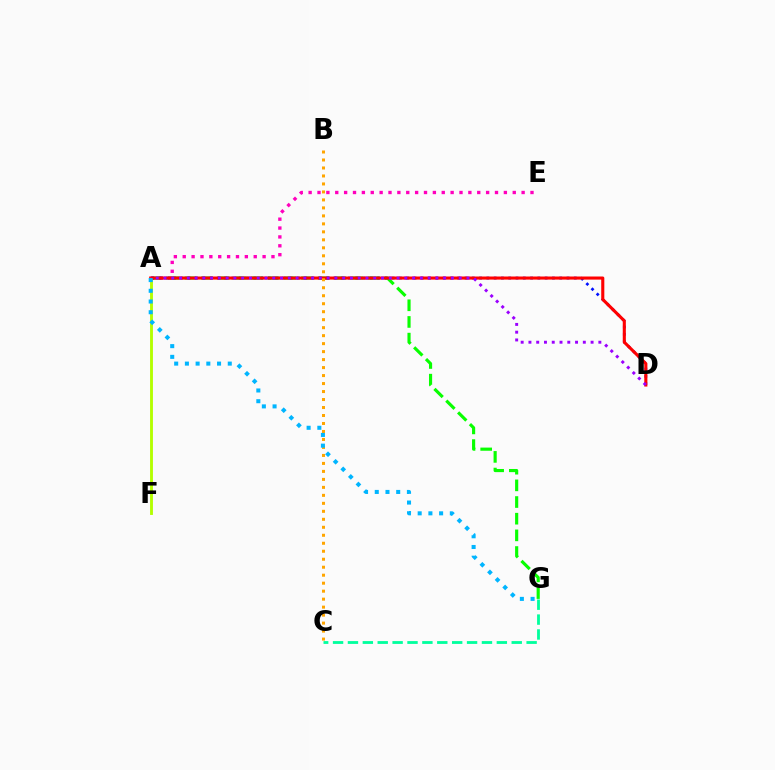{('A', 'G'): [{'color': '#08ff00', 'line_style': 'dashed', 'thickness': 2.26}, {'color': '#00b5ff', 'line_style': 'dotted', 'thickness': 2.91}], ('A', 'E'): [{'color': '#ff00bd', 'line_style': 'dotted', 'thickness': 2.41}], ('A', 'D'): [{'color': '#0010ff', 'line_style': 'dotted', 'thickness': 1.98}, {'color': '#ff0000', 'line_style': 'solid', 'thickness': 2.23}, {'color': '#9b00ff', 'line_style': 'dotted', 'thickness': 2.11}], ('A', 'F'): [{'color': '#b3ff00', 'line_style': 'solid', 'thickness': 2.06}], ('C', 'G'): [{'color': '#00ff9d', 'line_style': 'dashed', 'thickness': 2.02}], ('B', 'C'): [{'color': '#ffa500', 'line_style': 'dotted', 'thickness': 2.17}]}